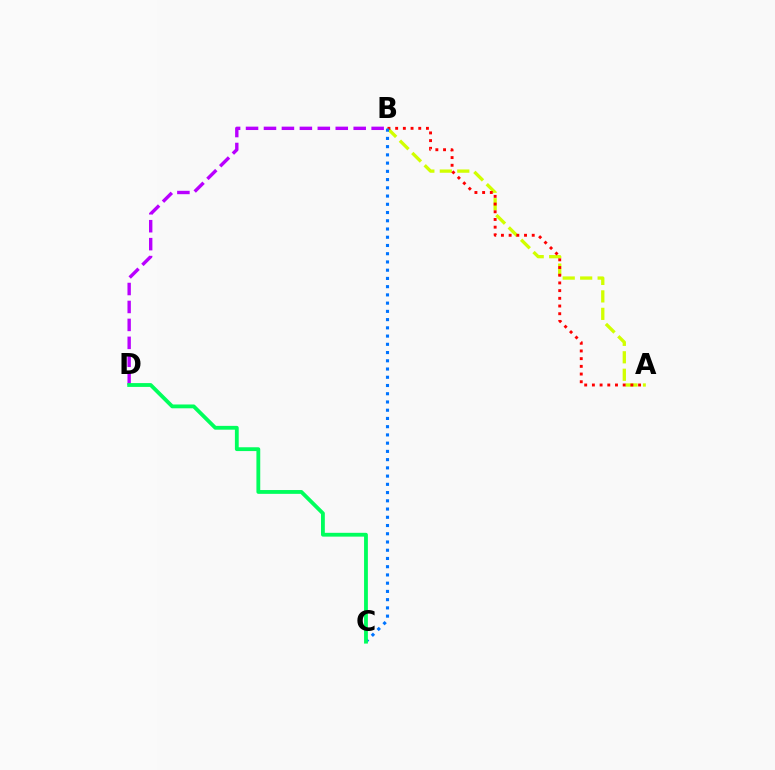{('A', 'B'): [{'color': '#d1ff00', 'line_style': 'dashed', 'thickness': 2.37}, {'color': '#ff0000', 'line_style': 'dotted', 'thickness': 2.09}], ('B', 'D'): [{'color': '#b900ff', 'line_style': 'dashed', 'thickness': 2.44}], ('B', 'C'): [{'color': '#0074ff', 'line_style': 'dotted', 'thickness': 2.24}], ('C', 'D'): [{'color': '#00ff5c', 'line_style': 'solid', 'thickness': 2.75}]}